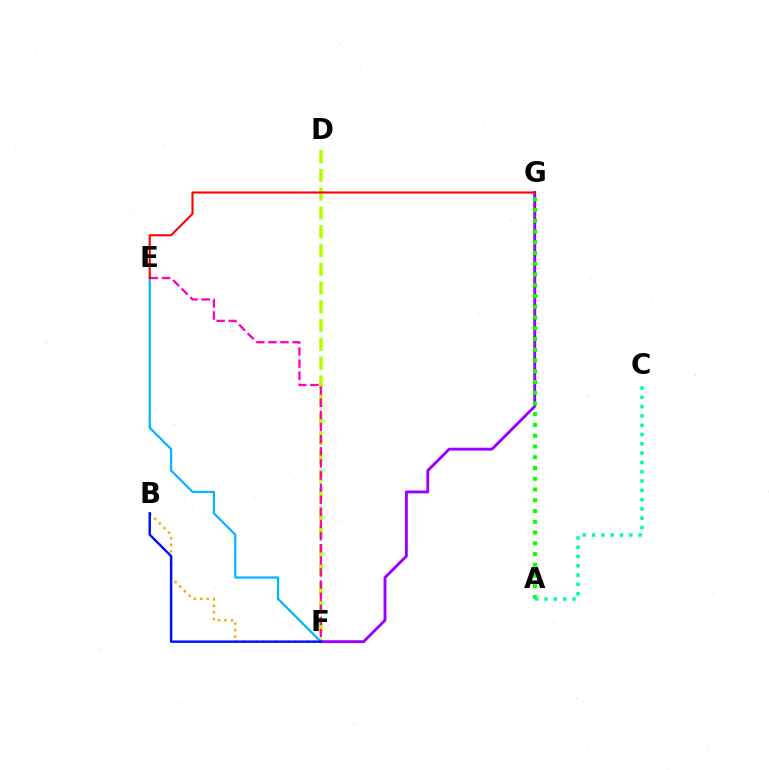{('D', 'F'): [{'color': '#b3ff00', 'line_style': 'dashed', 'thickness': 2.55}], ('B', 'F'): [{'color': '#ffa500', 'line_style': 'dotted', 'thickness': 1.77}, {'color': '#0010ff', 'line_style': 'solid', 'thickness': 1.76}], ('E', 'F'): [{'color': '#ff00bd', 'line_style': 'dashed', 'thickness': 1.65}, {'color': '#00b5ff', 'line_style': 'solid', 'thickness': 1.59}], ('F', 'G'): [{'color': '#9b00ff', 'line_style': 'solid', 'thickness': 2.07}], ('A', 'G'): [{'color': '#08ff00', 'line_style': 'dotted', 'thickness': 2.92}], ('E', 'G'): [{'color': '#ff0000', 'line_style': 'solid', 'thickness': 1.51}], ('A', 'C'): [{'color': '#00ff9d', 'line_style': 'dotted', 'thickness': 2.53}]}